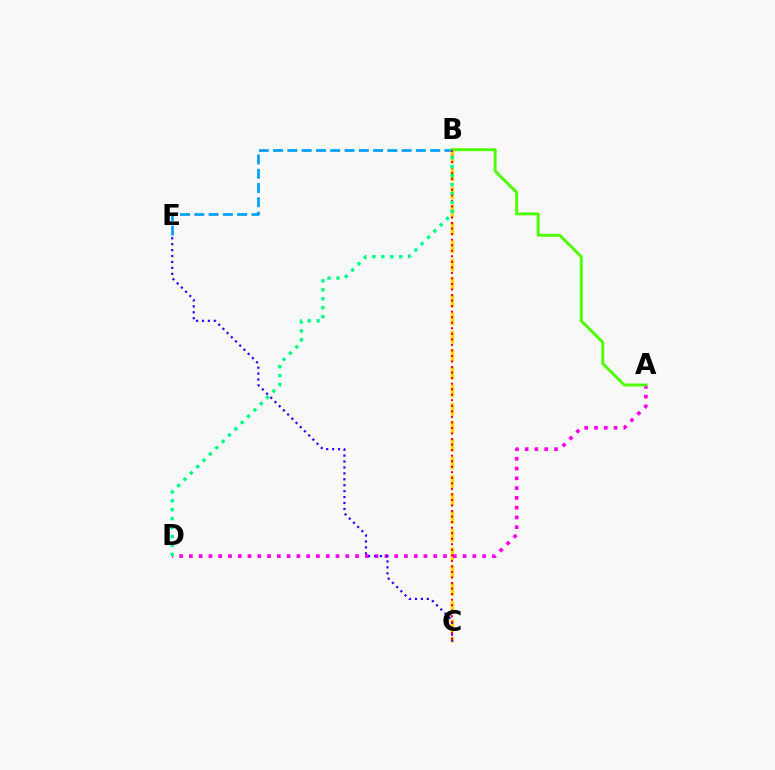{('B', 'C'): [{'color': '#ffd500', 'line_style': 'dashed', 'thickness': 2.45}, {'color': '#ff0000', 'line_style': 'dotted', 'thickness': 1.5}], ('B', 'E'): [{'color': '#009eff', 'line_style': 'dashed', 'thickness': 1.94}], ('A', 'D'): [{'color': '#ff00ed', 'line_style': 'dotted', 'thickness': 2.66}], ('C', 'E'): [{'color': '#3700ff', 'line_style': 'dotted', 'thickness': 1.61}], ('A', 'B'): [{'color': '#4fff00', 'line_style': 'solid', 'thickness': 2.12}], ('B', 'D'): [{'color': '#00ff86', 'line_style': 'dotted', 'thickness': 2.43}]}